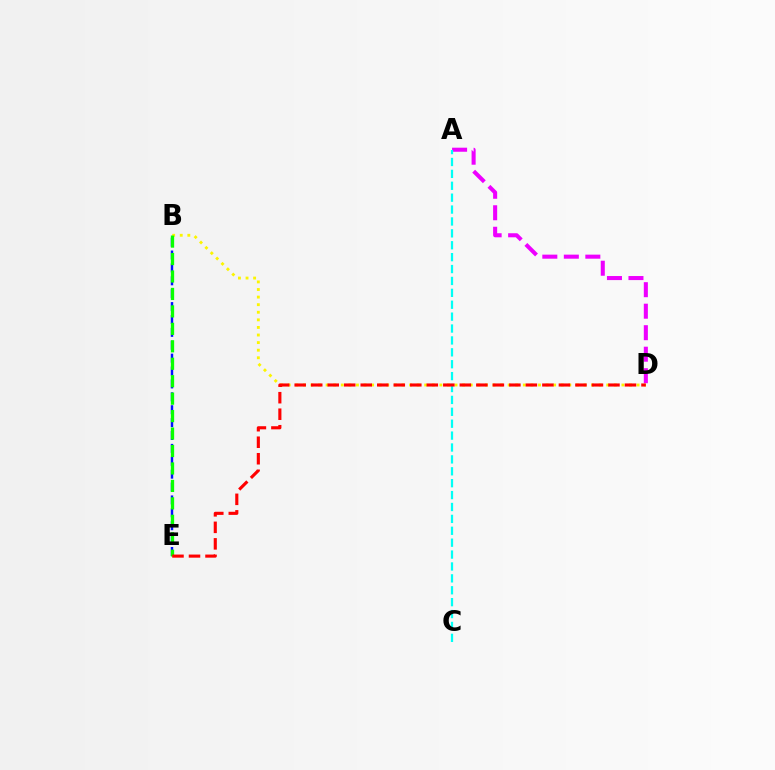{('A', 'D'): [{'color': '#ee00ff', 'line_style': 'dashed', 'thickness': 2.92}], ('B', 'D'): [{'color': '#fcf500', 'line_style': 'dotted', 'thickness': 2.06}], ('B', 'E'): [{'color': '#0010ff', 'line_style': 'dashed', 'thickness': 1.75}, {'color': '#08ff00', 'line_style': 'dashed', 'thickness': 2.37}], ('A', 'C'): [{'color': '#00fff6', 'line_style': 'dashed', 'thickness': 1.62}], ('D', 'E'): [{'color': '#ff0000', 'line_style': 'dashed', 'thickness': 2.24}]}